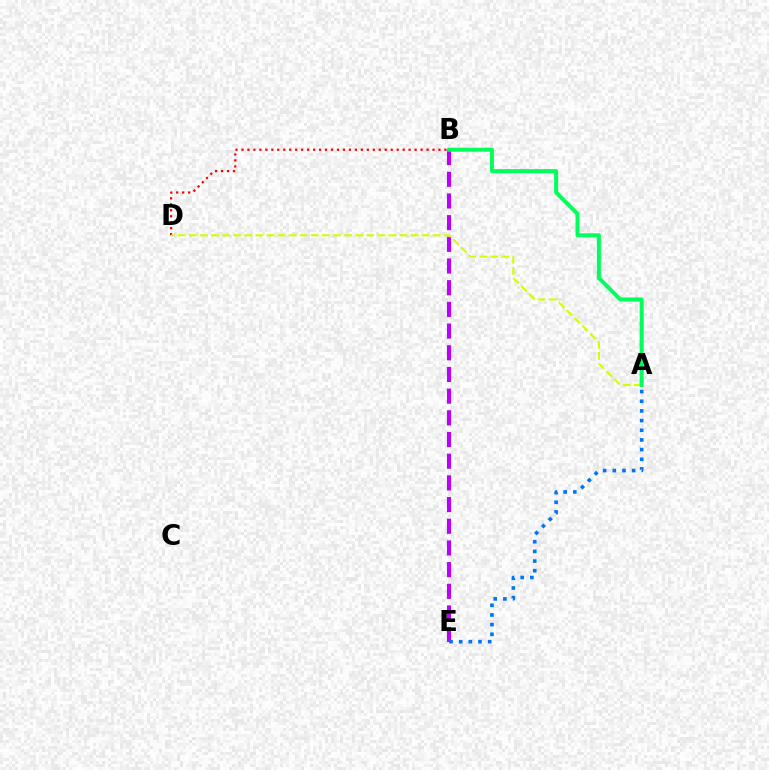{('B', 'D'): [{'color': '#ff0000', 'line_style': 'dotted', 'thickness': 1.62}], ('B', 'E'): [{'color': '#b900ff', 'line_style': 'dashed', 'thickness': 2.95}], ('A', 'D'): [{'color': '#d1ff00', 'line_style': 'dashed', 'thickness': 1.51}], ('A', 'E'): [{'color': '#0074ff', 'line_style': 'dotted', 'thickness': 2.63}], ('A', 'B'): [{'color': '#00ff5c', 'line_style': 'solid', 'thickness': 2.87}]}